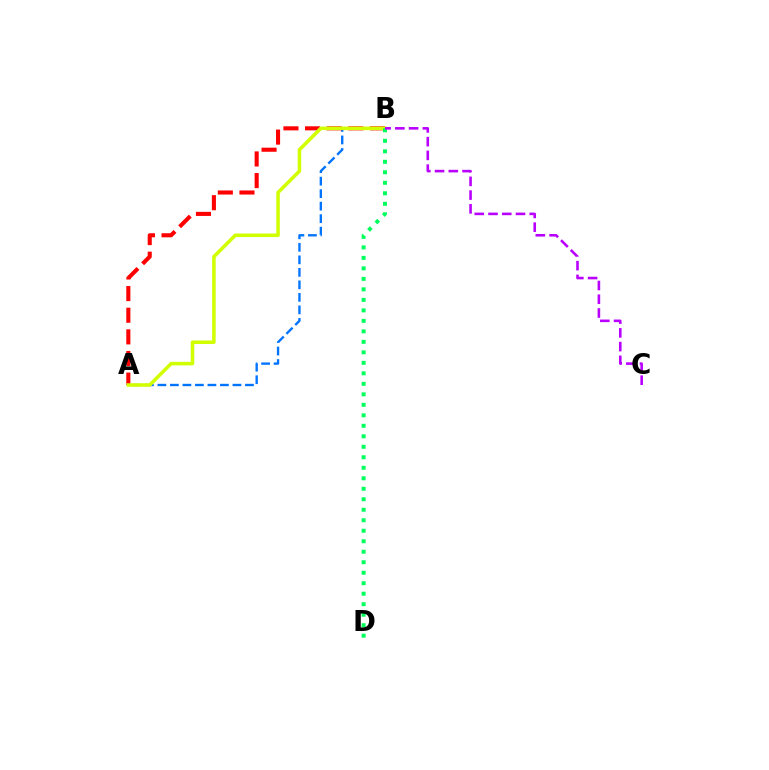{('A', 'B'): [{'color': '#0074ff', 'line_style': 'dashed', 'thickness': 1.7}, {'color': '#ff0000', 'line_style': 'dashed', 'thickness': 2.94}, {'color': '#d1ff00', 'line_style': 'solid', 'thickness': 2.55}], ('B', 'D'): [{'color': '#00ff5c', 'line_style': 'dotted', 'thickness': 2.85}], ('B', 'C'): [{'color': '#b900ff', 'line_style': 'dashed', 'thickness': 1.87}]}